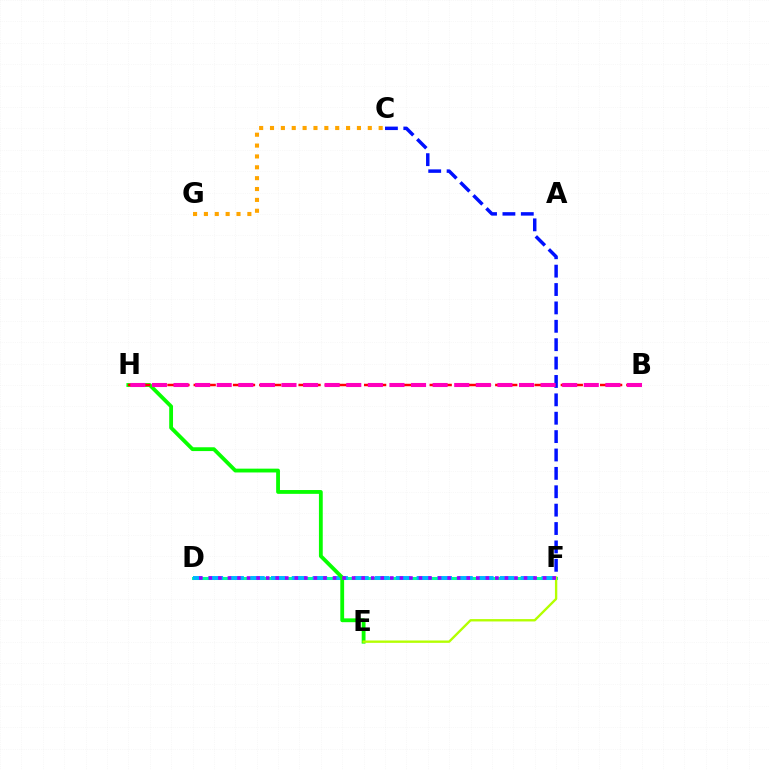{('D', 'F'): [{'color': '#00ff9d', 'line_style': 'solid', 'thickness': 2.19}, {'color': '#00b5ff', 'line_style': 'dashed', 'thickness': 2.83}, {'color': '#9b00ff', 'line_style': 'dotted', 'thickness': 2.6}], ('E', 'H'): [{'color': '#08ff00', 'line_style': 'solid', 'thickness': 2.75}], ('B', 'H'): [{'color': '#ff0000', 'line_style': 'dashed', 'thickness': 1.78}, {'color': '#ff00bd', 'line_style': 'dashed', 'thickness': 2.93}], ('C', 'F'): [{'color': '#0010ff', 'line_style': 'dashed', 'thickness': 2.5}], ('E', 'F'): [{'color': '#b3ff00', 'line_style': 'solid', 'thickness': 1.7}], ('C', 'G'): [{'color': '#ffa500', 'line_style': 'dotted', 'thickness': 2.95}]}